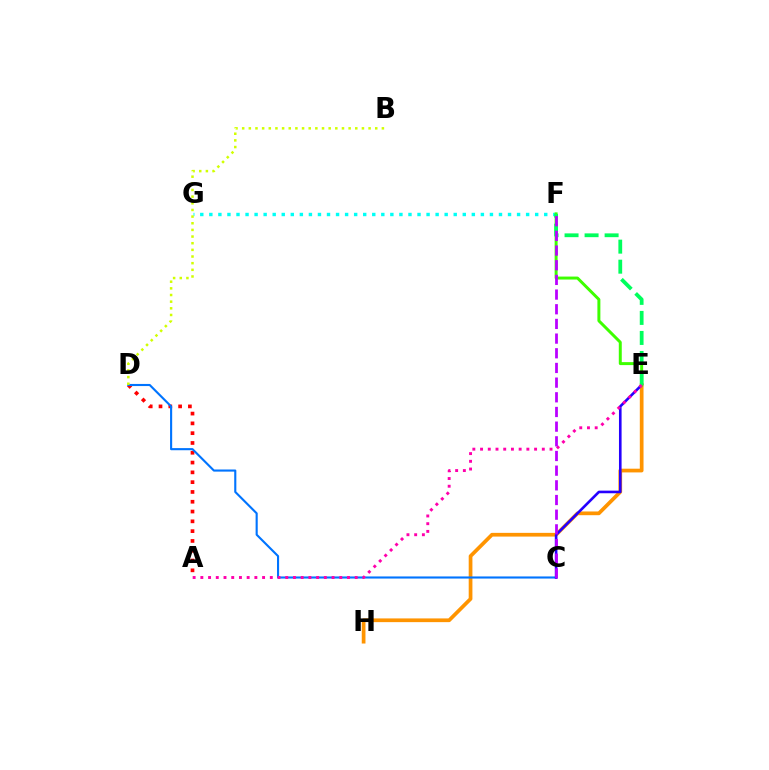{('F', 'G'): [{'color': '#00fff6', 'line_style': 'dotted', 'thickness': 2.46}], ('A', 'D'): [{'color': '#ff0000', 'line_style': 'dotted', 'thickness': 2.66}], ('E', 'H'): [{'color': '#ff9400', 'line_style': 'solid', 'thickness': 2.68}], ('C', 'D'): [{'color': '#0074ff', 'line_style': 'solid', 'thickness': 1.53}], ('C', 'E'): [{'color': '#2500ff', 'line_style': 'solid', 'thickness': 1.88}], ('E', 'F'): [{'color': '#3dff00', 'line_style': 'solid', 'thickness': 2.14}, {'color': '#00ff5c', 'line_style': 'dashed', 'thickness': 2.72}], ('B', 'D'): [{'color': '#d1ff00', 'line_style': 'dotted', 'thickness': 1.81}], ('A', 'E'): [{'color': '#ff00ac', 'line_style': 'dotted', 'thickness': 2.1}], ('C', 'F'): [{'color': '#b900ff', 'line_style': 'dashed', 'thickness': 1.99}]}